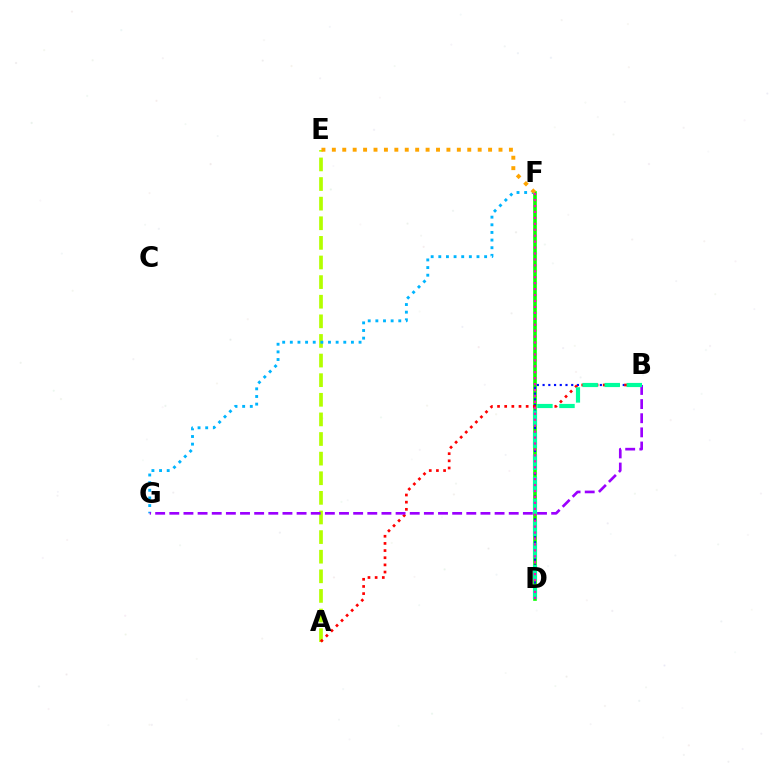{('A', 'E'): [{'color': '#b3ff00', 'line_style': 'dashed', 'thickness': 2.66}], ('D', 'F'): [{'color': '#08ff00', 'line_style': 'solid', 'thickness': 2.62}, {'color': '#ff00bd', 'line_style': 'dotted', 'thickness': 1.61}], ('F', 'G'): [{'color': '#00b5ff', 'line_style': 'dotted', 'thickness': 2.08}], ('B', 'D'): [{'color': '#0010ff', 'line_style': 'dotted', 'thickness': 1.56}, {'color': '#00ff9d', 'line_style': 'dashed', 'thickness': 3.0}], ('A', 'B'): [{'color': '#ff0000', 'line_style': 'dotted', 'thickness': 1.94}], ('B', 'G'): [{'color': '#9b00ff', 'line_style': 'dashed', 'thickness': 1.92}], ('E', 'F'): [{'color': '#ffa500', 'line_style': 'dotted', 'thickness': 2.83}]}